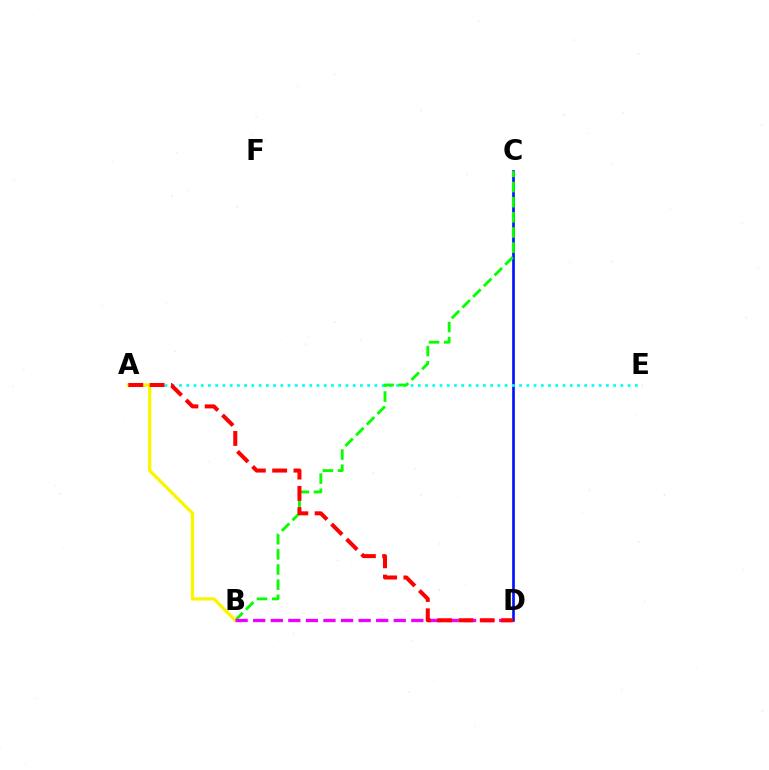{('C', 'D'): [{'color': '#0010ff', 'line_style': 'solid', 'thickness': 1.9}], ('A', 'E'): [{'color': '#00fff6', 'line_style': 'dotted', 'thickness': 1.97}], ('B', 'C'): [{'color': '#08ff00', 'line_style': 'dashed', 'thickness': 2.06}], ('A', 'B'): [{'color': '#fcf500', 'line_style': 'solid', 'thickness': 2.36}], ('B', 'D'): [{'color': '#ee00ff', 'line_style': 'dashed', 'thickness': 2.39}], ('A', 'D'): [{'color': '#ff0000', 'line_style': 'dashed', 'thickness': 2.9}]}